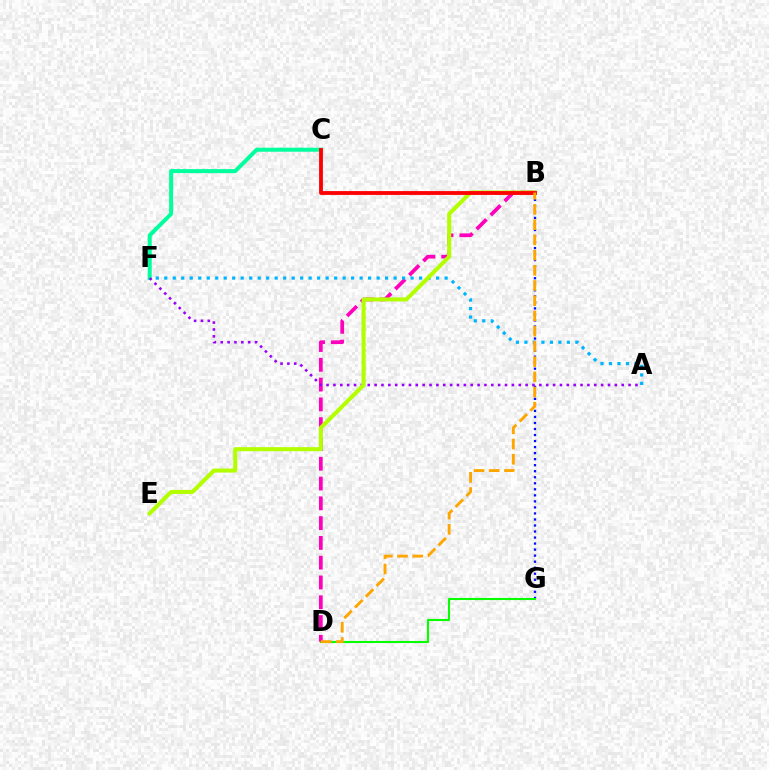{('B', 'G'): [{'color': '#0010ff', 'line_style': 'dotted', 'thickness': 1.64}], ('D', 'G'): [{'color': '#08ff00', 'line_style': 'solid', 'thickness': 1.51}], ('B', 'D'): [{'color': '#ff00bd', 'line_style': 'dashed', 'thickness': 2.69}, {'color': '#ffa500', 'line_style': 'dashed', 'thickness': 2.07}], ('A', 'F'): [{'color': '#00b5ff', 'line_style': 'dotted', 'thickness': 2.31}, {'color': '#9b00ff', 'line_style': 'dotted', 'thickness': 1.86}], ('C', 'F'): [{'color': '#00ff9d', 'line_style': 'solid', 'thickness': 2.89}], ('B', 'E'): [{'color': '#b3ff00', 'line_style': 'solid', 'thickness': 2.91}], ('B', 'C'): [{'color': '#ff0000', 'line_style': 'solid', 'thickness': 2.76}]}